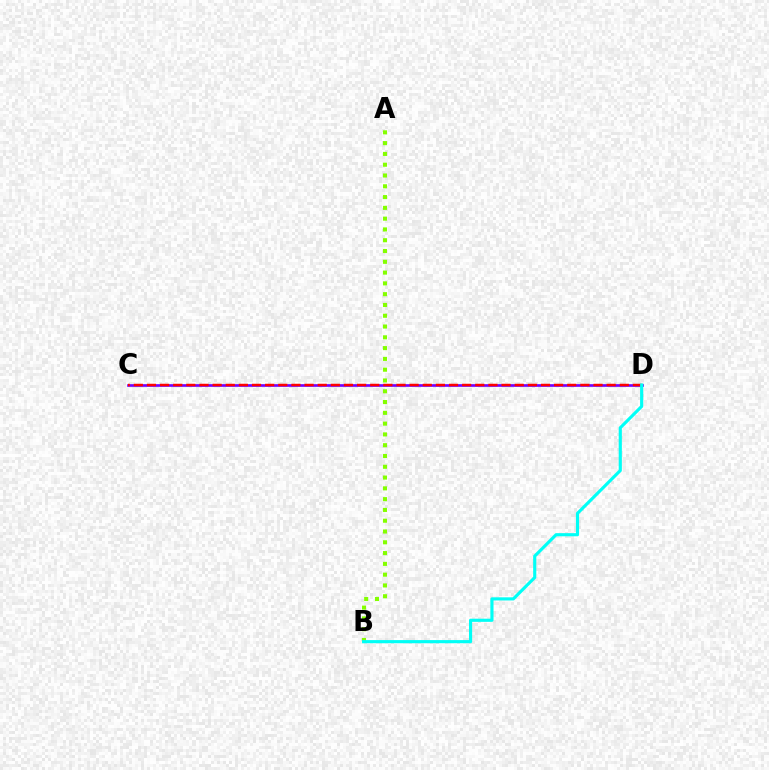{('C', 'D'): [{'color': '#7200ff', 'line_style': 'solid', 'thickness': 1.91}, {'color': '#ff0000', 'line_style': 'dashed', 'thickness': 1.78}], ('A', 'B'): [{'color': '#84ff00', 'line_style': 'dotted', 'thickness': 2.93}], ('B', 'D'): [{'color': '#00fff6', 'line_style': 'solid', 'thickness': 2.26}]}